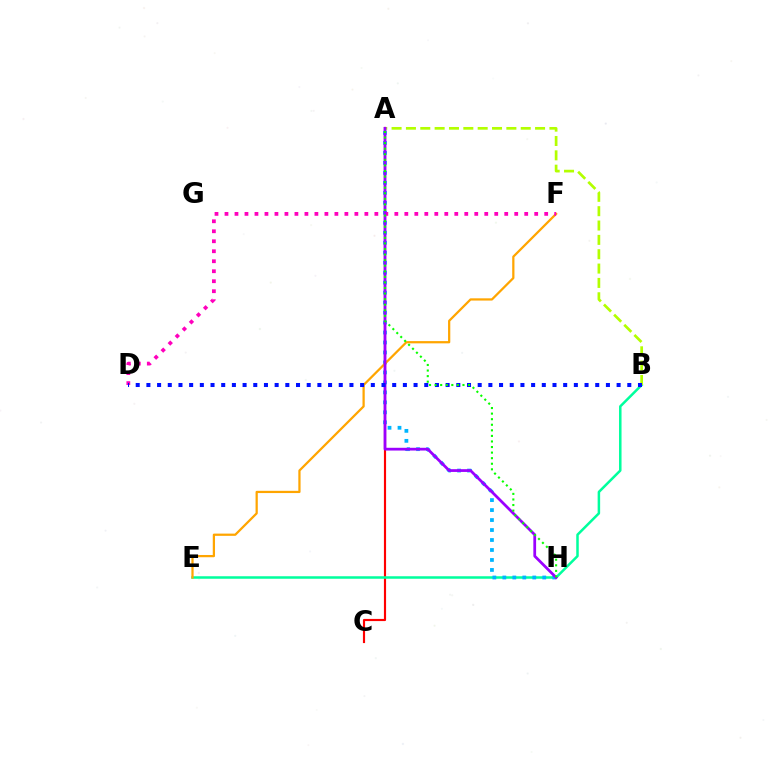{('A', 'C'): [{'color': '#ff0000', 'line_style': 'solid', 'thickness': 1.55}], ('B', 'E'): [{'color': '#00ff9d', 'line_style': 'solid', 'thickness': 1.8}], ('A', 'H'): [{'color': '#00b5ff', 'line_style': 'dotted', 'thickness': 2.71}, {'color': '#9b00ff', 'line_style': 'solid', 'thickness': 1.99}, {'color': '#08ff00', 'line_style': 'dotted', 'thickness': 1.51}], ('A', 'B'): [{'color': '#b3ff00', 'line_style': 'dashed', 'thickness': 1.95}], ('E', 'F'): [{'color': '#ffa500', 'line_style': 'solid', 'thickness': 1.62}], ('D', 'F'): [{'color': '#ff00bd', 'line_style': 'dotted', 'thickness': 2.71}], ('B', 'D'): [{'color': '#0010ff', 'line_style': 'dotted', 'thickness': 2.9}]}